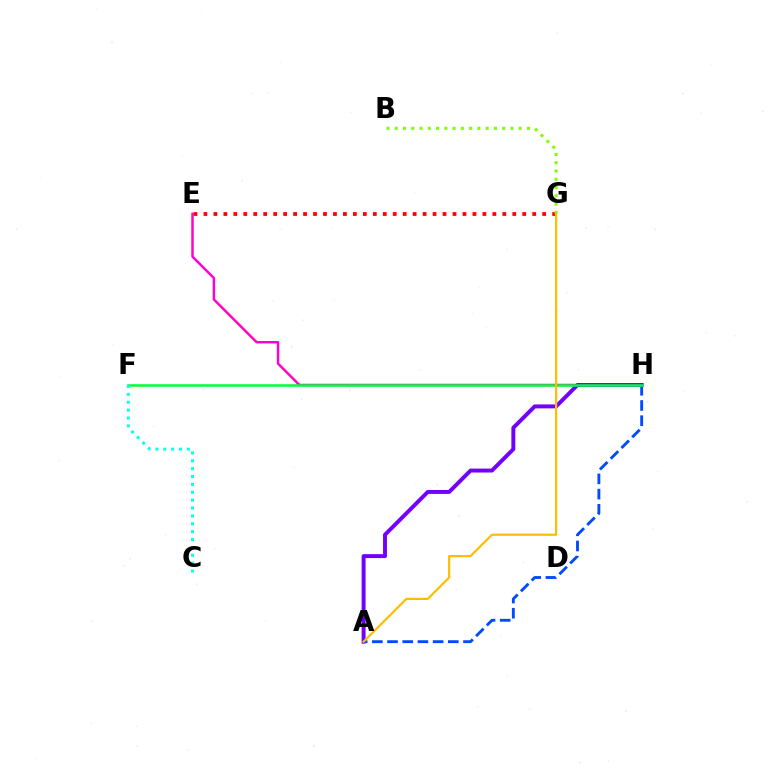{('E', 'H'): [{'color': '#ff00cf', 'line_style': 'solid', 'thickness': 1.77}], ('E', 'G'): [{'color': '#ff0000', 'line_style': 'dotted', 'thickness': 2.71}], ('A', 'H'): [{'color': '#7200ff', 'line_style': 'solid', 'thickness': 2.84}, {'color': '#004bff', 'line_style': 'dashed', 'thickness': 2.06}], ('F', 'H'): [{'color': '#00ff39', 'line_style': 'solid', 'thickness': 1.83}], ('C', 'F'): [{'color': '#00fff6', 'line_style': 'dotted', 'thickness': 2.14}], ('A', 'G'): [{'color': '#ffbd00', 'line_style': 'solid', 'thickness': 1.58}], ('B', 'G'): [{'color': '#84ff00', 'line_style': 'dotted', 'thickness': 2.24}]}